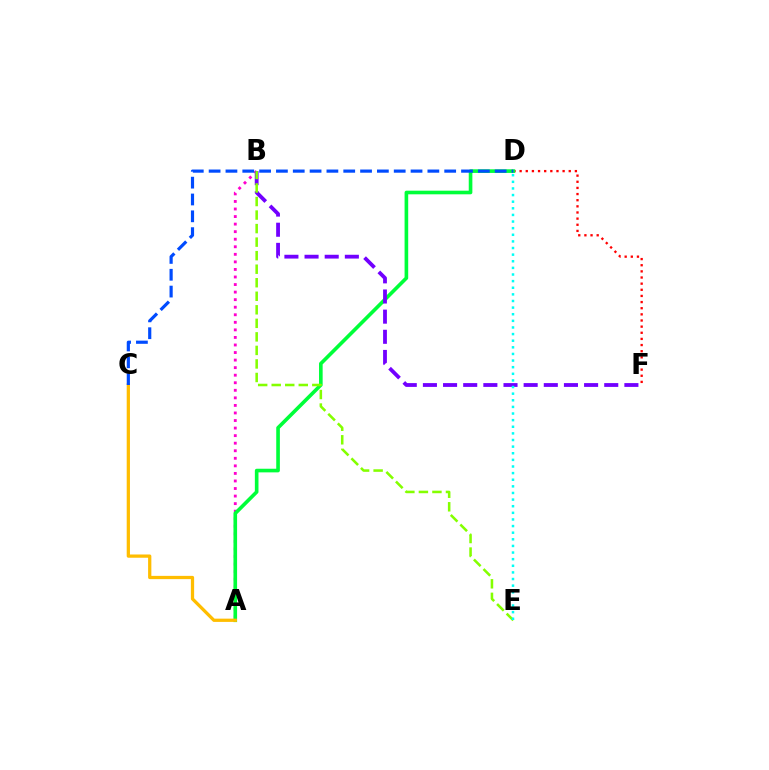{('A', 'B'): [{'color': '#ff00cf', 'line_style': 'dotted', 'thickness': 2.05}], ('D', 'F'): [{'color': '#ff0000', 'line_style': 'dotted', 'thickness': 1.67}], ('A', 'D'): [{'color': '#00ff39', 'line_style': 'solid', 'thickness': 2.61}], ('A', 'C'): [{'color': '#ffbd00', 'line_style': 'solid', 'thickness': 2.34}], ('B', 'F'): [{'color': '#7200ff', 'line_style': 'dashed', 'thickness': 2.74}], ('B', 'E'): [{'color': '#84ff00', 'line_style': 'dashed', 'thickness': 1.84}], ('D', 'E'): [{'color': '#00fff6', 'line_style': 'dotted', 'thickness': 1.8}], ('C', 'D'): [{'color': '#004bff', 'line_style': 'dashed', 'thickness': 2.29}]}